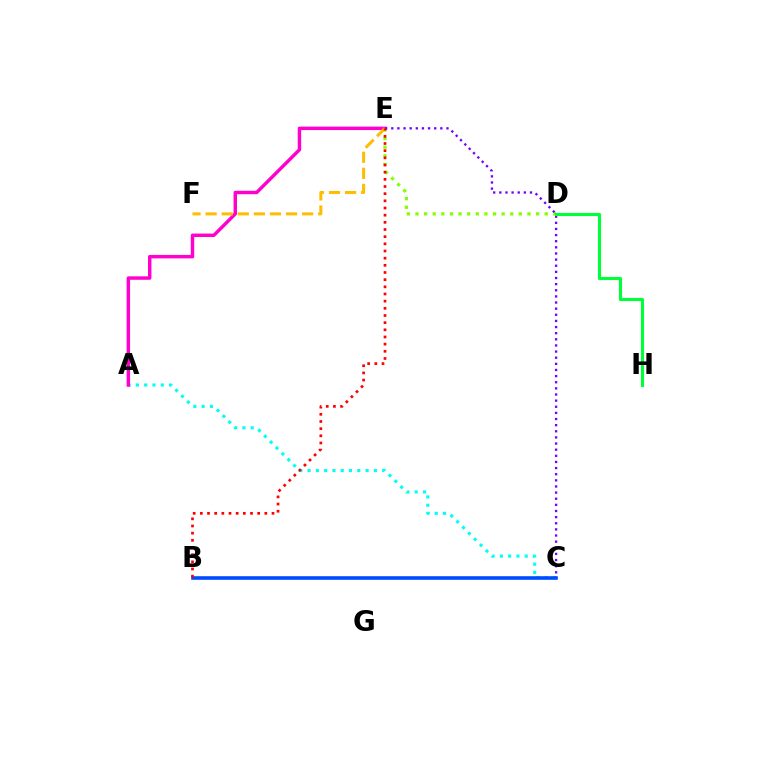{('D', 'E'): [{'color': '#84ff00', 'line_style': 'dotted', 'thickness': 2.34}], ('A', 'C'): [{'color': '#00fff6', 'line_style': 'dotted', 'thickness': 2.25}], ('B', 'C'): [{'color': '#004bff', 'line_style': 'solid', 'thickness': 2.59}], ('A', 'E'): [{'color': '#ff00cf', 'line_style': 'solid', 'thickness': 2.48}], ('E', 'F'): [{'color': '#ffbd00', 'line_style': 'dashed', 'thickness': 2.19}], ('C', 'E'): [{'color': '#7200ff', 'line_style': 'dotted', 'thickness': 1.67}], ('D', 'H'): [{'color': '#00ff39', 'line_style': 'solid', 'thickness': 2.23}], ('B', 'E'): [{'color': '#ff0000', 'line_style': 'dotted', 'thickness': 1.95}]}